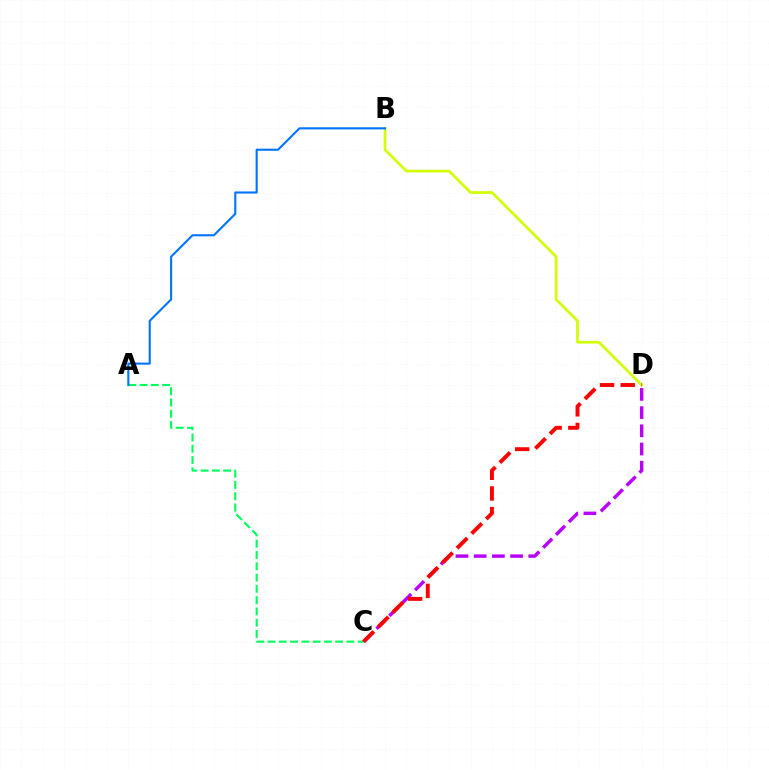{('B', 'D'): [{'color': '#d1ff00', 'line_style': 'solid', 'thickness': 1.94}], ('A', 'C'): [{'color': '#00ff5c', 'line_style': 'dashed', 'thickness': 1.53}], ('C', 'D'): [{'color': '#b900ff', 'line_style': 'dashed', 'thickness': 2.47}, {'color': '#ff0000', 'line_style': 'dashed', 'thickness': 2.81}], ('A', 'B'): [{'color': '#0074ff', 'line_style': 'solid', 'thickness': 1.52}]}